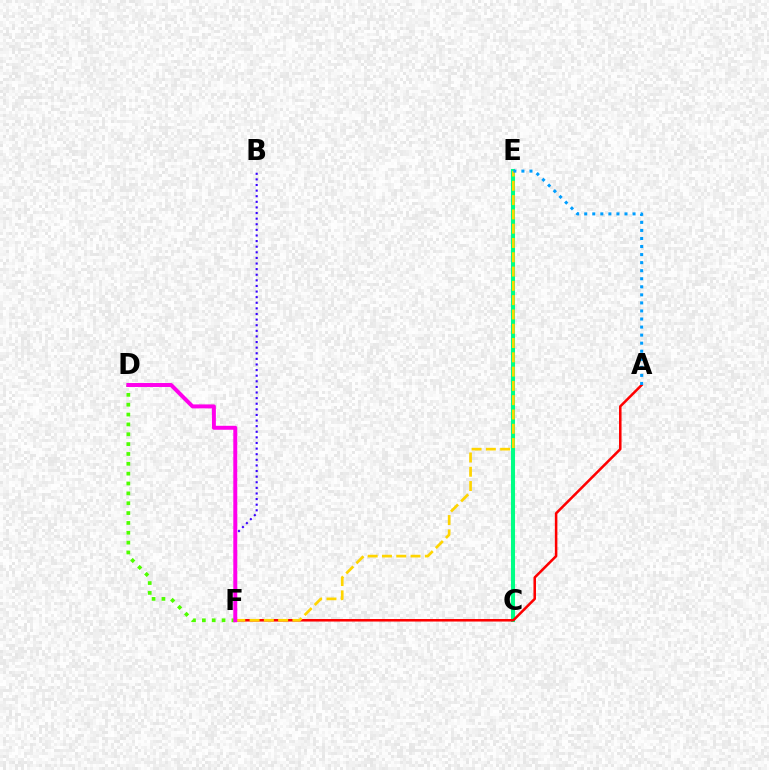{('C', 'E'): [{'color': '#00ff86', 'line_style': 'solid', 'thickness': 2.92}], ('A', 'F'): [{'color': '#ff0000', 'line_style': 'solid', 'thickness': 1.82}], ('B', 'F'): [{'color': '#3700ff', 'line_style': 'dotted', 'thickness': 1.52}], ('E', 'F'): [{'color': '#ffd500', 'line_style': 'dashed', 'thickness': 1.94}], ('D', 'F'): [{'color': '#4fff00', 'line_style': 'dotted', 'thickness': 2.68}, {'color': '#ff00ed', 'line_style': 'solid', 'thickness': 2.85}], ('A', 'E'): [{'color': '#009eff', 'line_style': 'dotted', 'thickness': 2.19}]}